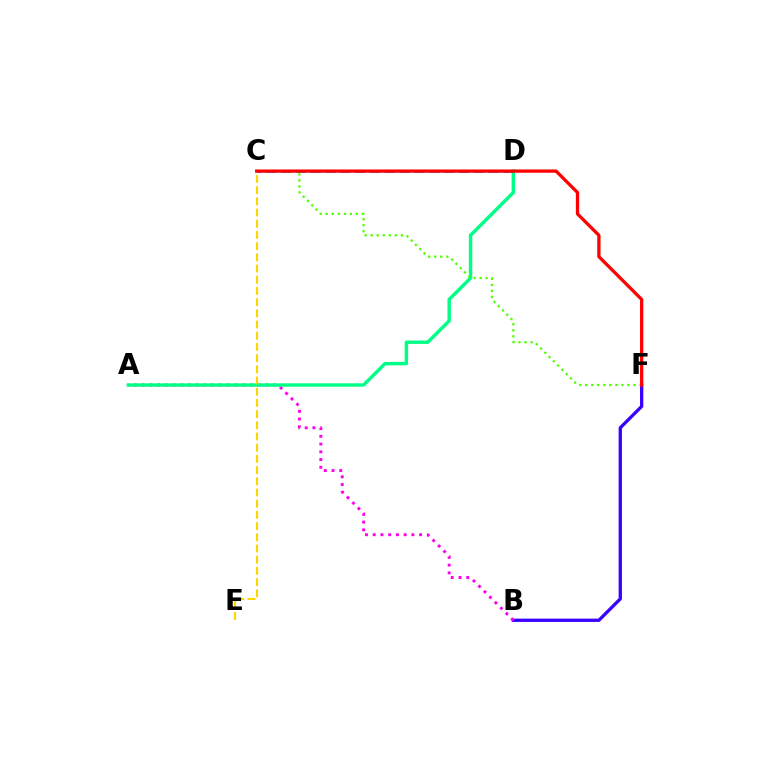{('B', 'F'): [{'color': '#3700ff', 'line_style': 'solid', 'thickness': 2.37}], ('A', 'B'): [{'color': '#ff00ed', 'line_style': 'dotted', 'thickness': 2.1}], ('A', 'D'): [{'color': '#00ff86', 'line_style': 'solid', 'thickness': 2.46}], ('C', 'F'): [{'color': '#4fff00', 'line_style': 'dotted', 'thickness': 1.64}, {'color': '#ff0000', 'line_style': 'solid', 'thickness': 2.35}], ('C', 'D'): [{'color': '#009eff', 'line_style': 'dashed', 'thickness': 2.01}], ('C', 'E'): [{'color': '#ffd500', 'line_style': 'dashed', 'thickness': 1.52}]}